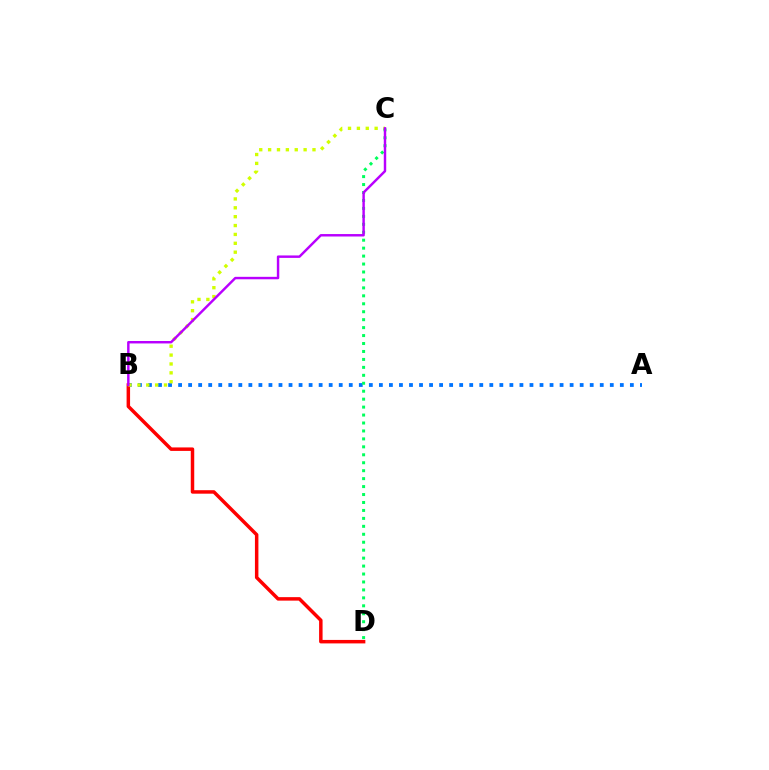{('A', 'B'): [{'color': '#0074ff', 'line_style': 'dotted', 'thickness': 2.73}], ('B', 'D'): [{'color': '#ff0000', 'line_style': 'solid', 'thickness': 2.51}], ('B', 'C'): [{'color': '#d1ff00', 'line_style': 'dotted', 'thickness': 2.41}, {'color': '#b900ff', 'line_style': 'solid', 'thickness': 1.76}], ('C', 'D'): [{'color': '#00ff5c', 'line_style': 'dotted', 'thickness': 2.16}]}